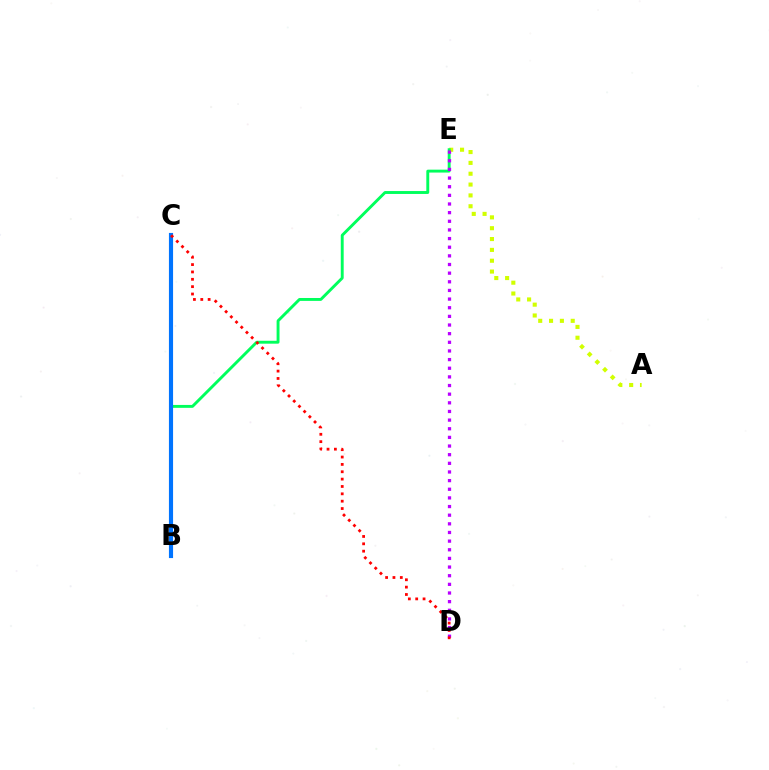{('A', 'E'): [{'color': '#d1ff00', 'line_style': 'dotted', 'thickness': 2.94}], ('B', 'E'): [{'color': '#00ff5c', 'line_style': 'solid', 'thickness': 2.09}], ('B', 'C'): [{'color': '#0074ff', 'line_style': 'solid', 'thickness': 2.98}], ('D', 'E'): [{'color': '#b900ff', 'line_style': 'dotted', 'thickness': 2.35}], ('C', 'D'): [{'color': '#ff0000', 'line_style': 'dotted', 'thickness': 2.0}]}